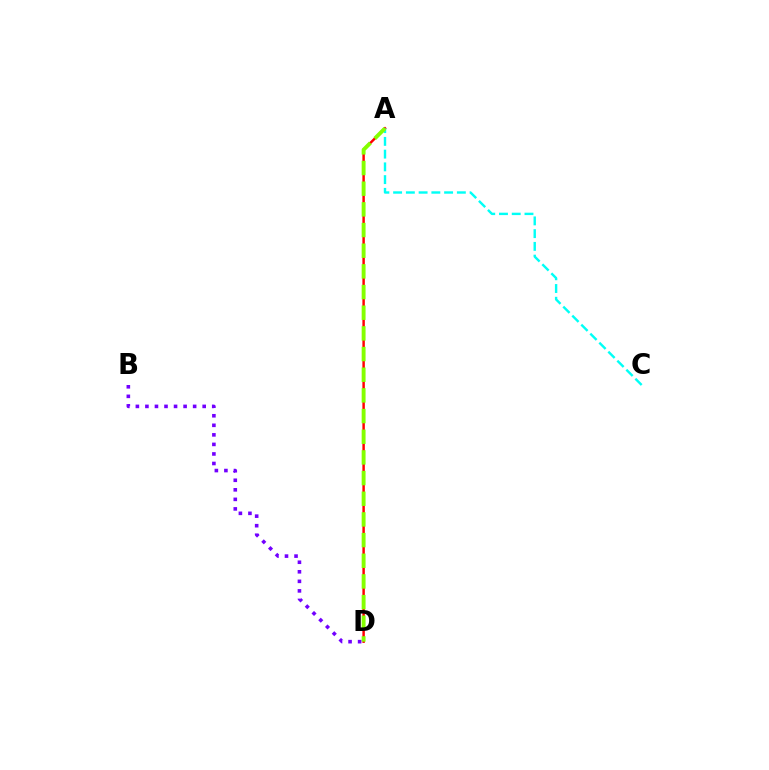{('A', 'D'): [{'color': '#ff0000', 'line_style': 'solid', 'thickness': 1.77}, {'color': '#84ff00', 'line_style': 'dashed', 'thickness': 2.81}], ('A', 'C'): [{'color': '#00fff6', 'line_style': 'dashed', 'thickness': 1.73}], ('B', 'D'): [{'color': '#7200ff', 'line_style': 'dotted', 'thickness': 2.59}]}